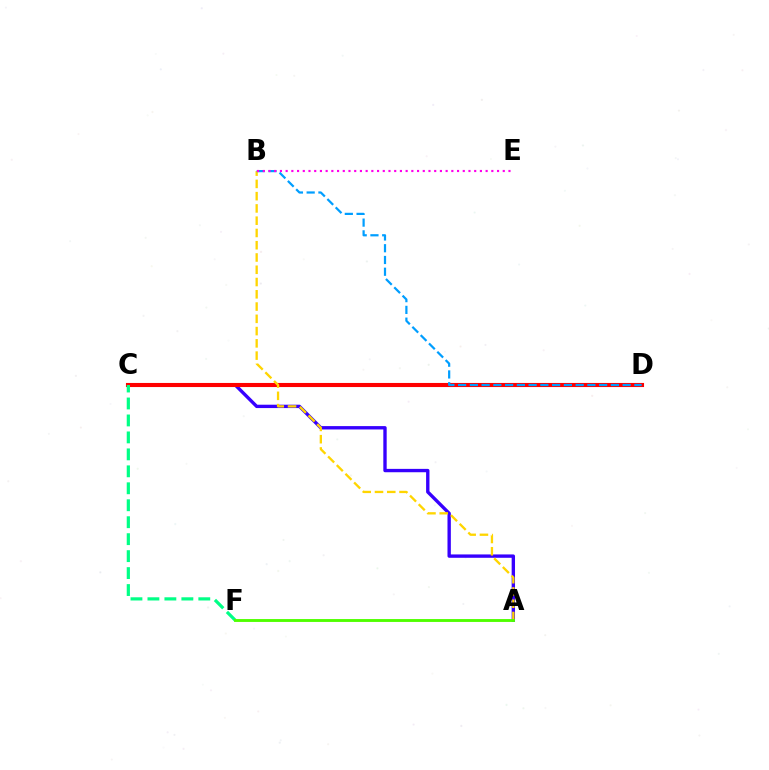{('A', 'C'): [{'color': '#3700ff', 'line_style': 'solid', 'thickness': 2.42}], ('C', 'D'): [{'color': '#ff0000', 'line_style': 'solid', 'thickness': 2.95}], ('C', 'F'): [{'color': '#00ff86', 'line_style': 'dashed', 'thickness': 2.3}], ('A', 'B'): [{'color': '#ffd500', 'line_style': 'dashed', 'thickness': 1.67}], ('B', 'D'): [{'color': '#009eff', 'line_style': 'dashed', 'thickness': 1.6}], ('B', 'E'): [{'color': '#ff00ed', 'line_style': 'dotted', 'thickness': 1.55}], ('A', 'F'): [{'color': '#4fff00', 'line_style': 'solid', 'thickness': 2.07}]}